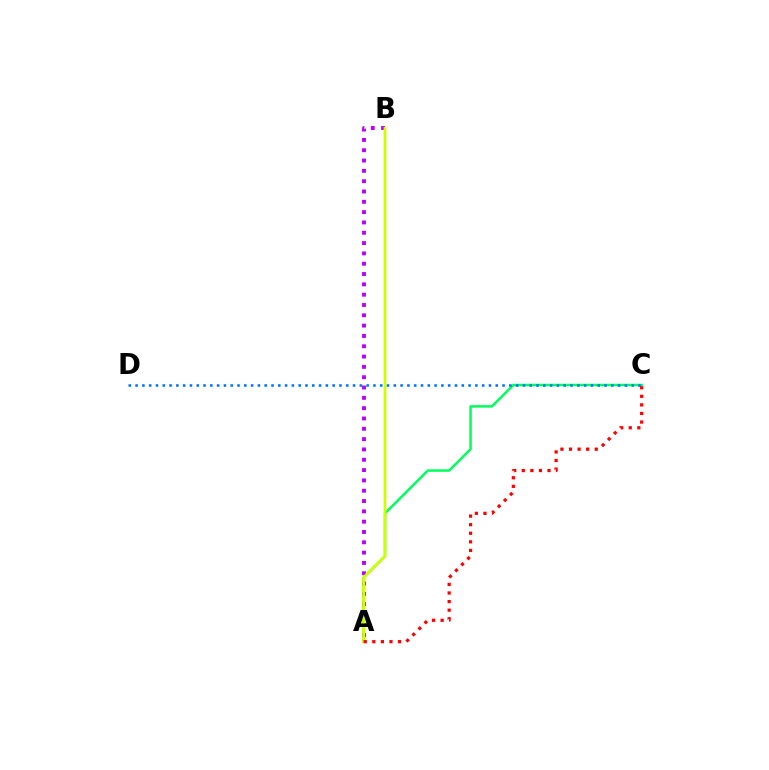{('A', 'C'): [{'color': '#00ff5c', 'line_style': 'solid', 'thickness': 1.79}, {'color': '#ff0000', 'line_style': 'dotted', 'thickness': 2.33}], ('A', 'B'): [{'color': '#b900ff', 'line_style': 'dotted', 'thickness': 2.8}, {'color': '#d1ff00', 'line_style': 'solid', 'thickness': 1.99}], ('C', 'D'): [{'color': '#0074ff', 'line_style': 'dotted', 'thickness': 1.85}]}